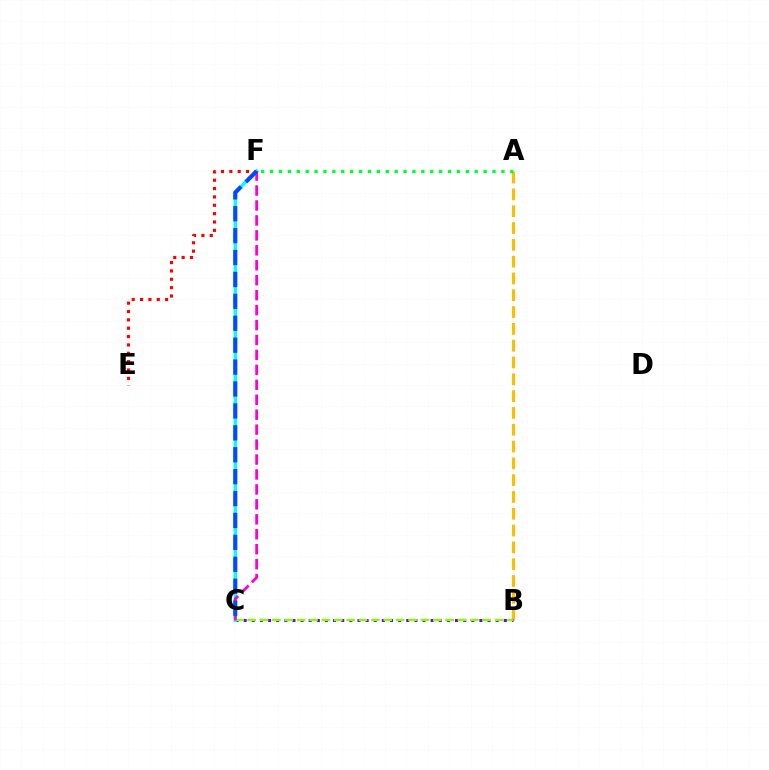{('A', 'B'): [{'color': '#ffbd00', 'line_style': 'dashed', 'thickness': 2.28}], ('B', 'C'): [{'color': '#7200ff', 'line_style': 'dotted', 'thickness': 2.21}, {'color': '#84ff00', 'line_style': 'dashed', 'thickness': 1.68}], ('E', 'F'): [{'color': '#ff0000', 'line_style': 'dotted', 'thickness': 2.27}], ('C', 'F'): [{'color': '#00fff6', 'line_style': 'solid', 'thickness': 2.44}, {'color': '#ff00cf', 'line_style': 'dashed', 'thickness': 2.03}, {'color': '#004bff', 'line_style': 'dashed', 'thickness': 2.98}], ('A', 'F'): [{'color': '#00ff39', 'line_style': 'dotted', 'thickness': 2.42}]}